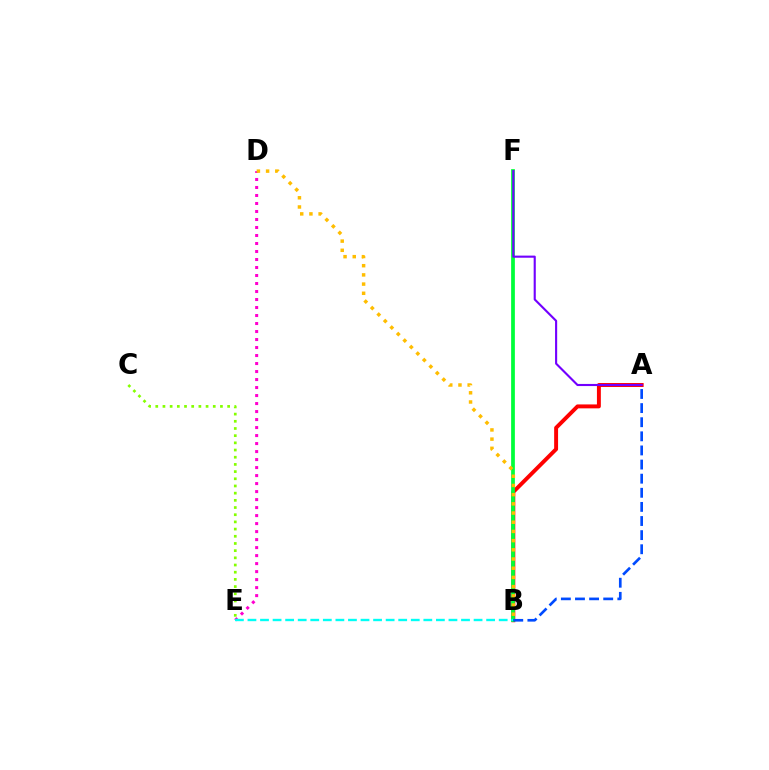{('A', 'B'): [{'color': '#ff0000', 'line_style': 'solid', 'thickness': 2.83}, {'color': '#004bff', 'line_style': 'dashed', 'thickness': 1.92}], ('C', 'E'): [{'color': '#84ff00', 'line_style': 'dotted', 'thickness': 1.95}], ('B', 'F'): [{'color': '#00ff39', 'line_style': 'solid', 'thickness': 2.7}], ('D', 'E'): [{'color': '#ff00cf', 'line_style': 'dotted', 'thickness': 2.17}], ('B', 'D'): [{'color': '#ffbd00', 'line_style': 'dotted', 'thickness': 2.5}], ('A', 'F'): [{'color': '#7200ff', 'line_style': 'solid', 'thickness': 1.52}], ('B', 'E'): [{'color': '#00fff6', 'line_style': 'dashed', 'thickness': 1.71}]}